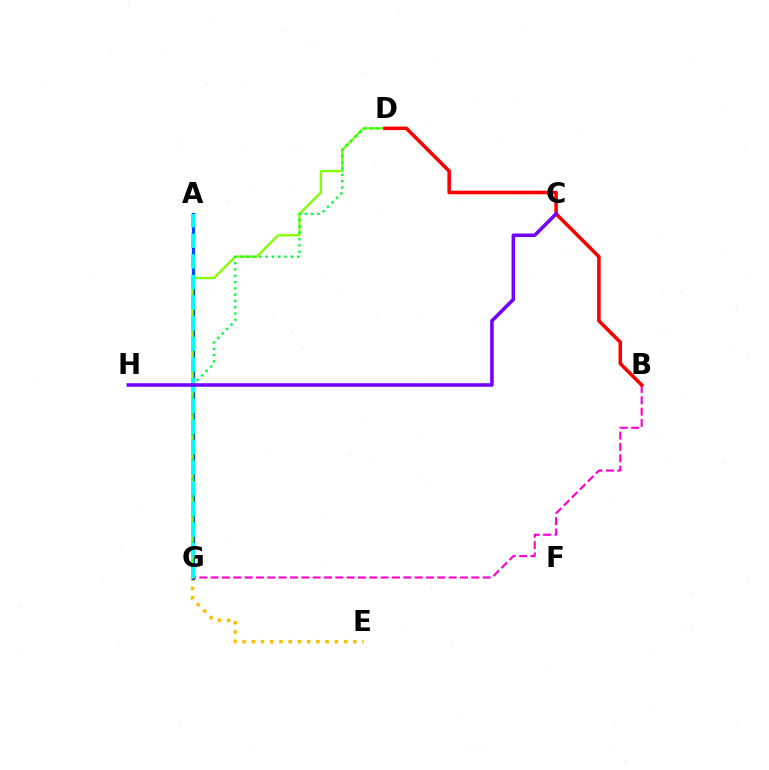{('E', 'G'): [{'color': '#ffbd00', 'line_style': 'dotted', 'thickness': 2.51}], ('A', 'G'): [{'color': '#004bff', 'line_style': 'solid', 'thickness': 2.31}, {'color': '#00fff6', 'line_style': 'dashed', 'thickness': 2.8}], ('B', 'G'): [{'color': '#ff00cf', 'line_style': 'dashed', 'thickness': 1.54}], ('D', 'G'): [{'color': '#84ff00', 'line_style': 'solid', 'thickness': 1.68}, {'color': '#00ff39', 'line_style': 'dotted', 'thickness': 1.71}], ('B', 'D'): [{'color': '#ff0000', 'line_style': 'solid', 'thickness': 2.56}], ('C', 'H'): [{'color': '#7200ff', 'line_style': 'solid', 'thickness': 2.56}]}